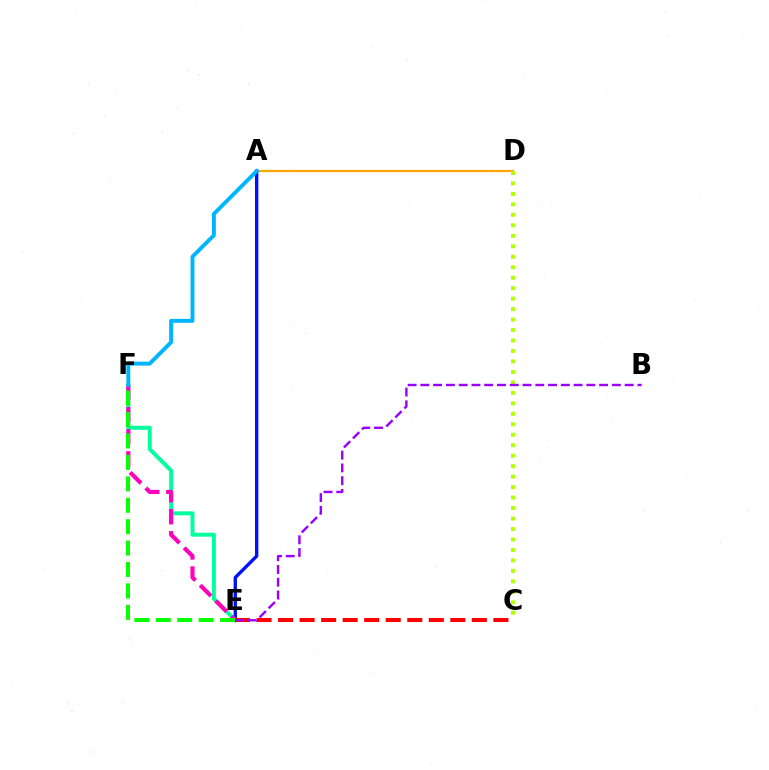{('A', 'D'): [{'color': '#ffa500', 'line_style': 'solid', 'thickness': 1.6}], ('A', 'E'): [{'color': '#0010ff', 'line_style': 'solid', 'thickness': 2.43}], ('E', 'F'): [{'color': '#00ff9d', 'line_style': 'solid', 'thickness': 2.84}, {'color': '#ff00bd', 'line_style': 'dashed', 'thickness': 2.99}, {'color': '#08ff00', 'line_style': 'dashed', 'thickness': 2.91}], ('C', 'D'): [{'color': '#b3ff00', 'line_style': 'dotted', 'thickness': 2.85}], ('A', 'F'): [{'color': '#00b5ff', 'line_style': 'solid', 'thickness': 2.82}], ('C', 'E'): [{'color': '#ff0000', 'line_style': 'dashed', 'thickness': 2.93}], ('B', 'E'): [{'color': '#9b00ff', 'line_style': 'dashed', 'thickness': 1.73}]}